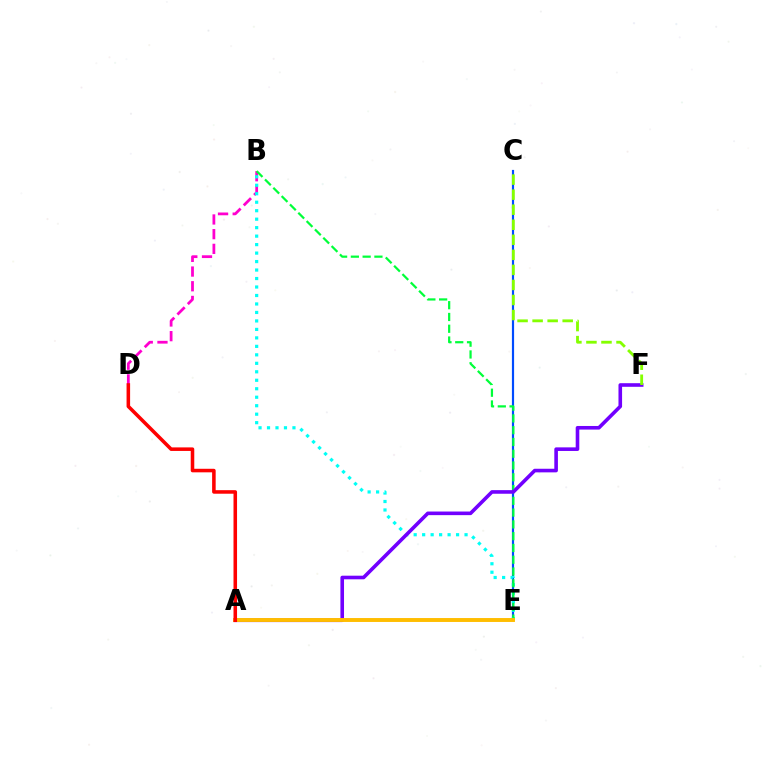{('B', 'D'): [{'color': '#ff00cf', 'line_style': 'dashed', 'thickness': 2.0}], ('C', 'E'): [{'color': '#004bff', 'line_style': 'solid', 'thickness': 1.58}], ('B', 'E'): [{'color': '#00fff6', 'line_style': 'dotted', 'thickness': 2.3}, {'color': '#00ff39', 'line_style': 'dashed', 'thickness': 1.6}], ('A', 'F'): [{'color': '#7200ff', 'line_style': 'solid', 'thickness': 2.6}], ('C', 'F'): [{'color': '#84ff00', 'line_style': 'dashed', 'thickness': 2.04}], ('A', 'E'): [{'color': '#ffbd00', 'line_style': 'solid', 'thickness': 2.83}], ('A', 'D'): [{'color': '#ff0000', 'line_style': 'solid', 'thickness': 2.55}]}